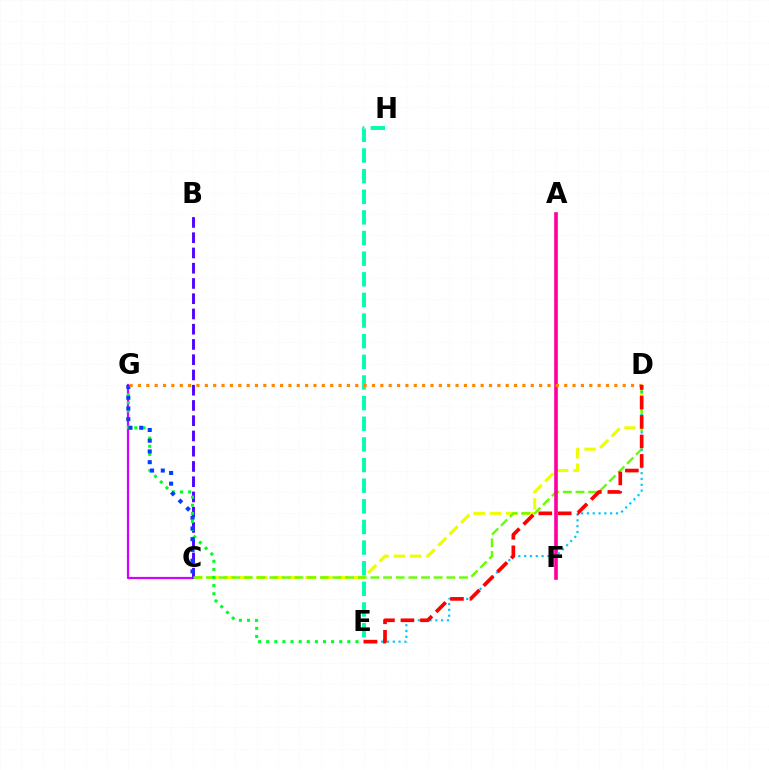{('C', 'D'): [{'color': '#eeff00', 'line_style': 'dashed', 'thickness': 2.21}, {'color': '#66ff00', 'line_style': 'dashed', 'thickness': 1.72}], ('C', 'G'): [{'color': '#d600ff', 'line_style': 'solid', 'thickness': 1.6}, {'color': '#003fff', 'line_style': 'dotted', 'thickness': 2.91}], ('B', 'C'): [{'color': '#4f00ff', 'line_style': 'dashed', 'thickness': 2.07}], ('E', 'H'): [{'color': '#00ffaf', 'line_style': 'dashed', 'thickness': 2.8}], ('A', 'F'): [{'color': '#ff00a0', 'line_style': 'solid', 'thickness': 2.62}], ('E', 'G'): [{'color': '#00ff27', 'line_style': 'dotted', 'thickness': 2.2}], ('D', 'E'): [{'color': '#00c7ff', 'line_style': 'dotted', 'thickness': 1.58}, {'color': '#ff0000', 'line_style': 'dashed', 'thickness': 2.64}], ('D', 'G'): [{'color': '#ff8800', 'line_style': 'dotted', 'thickness': 2.27}]}